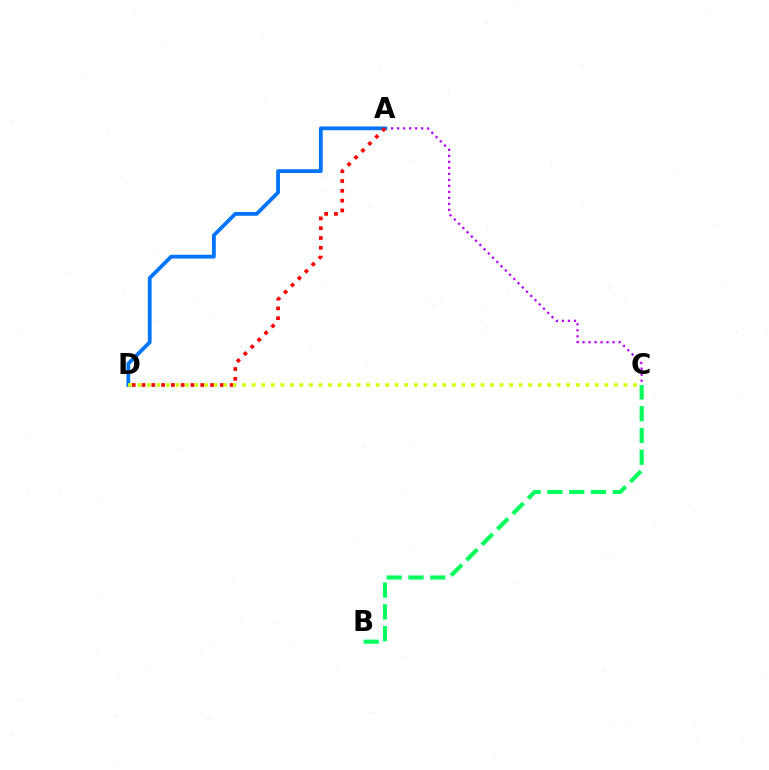{('A', 'C'): [{'color': '#b900ff', 'line_style': 'dotted', 'thickness': 1.63}], ('A', 'D'): [{'color': '#0074ff', 'line_style': 'solid', 'thickness': 2.72}, {'color': '#ff0000', 'line_style': 'dotted', 'thickness': 2.66}], ('B', 'C'): [{'color': '#00ff5c', 'line_style': 'dashed', 'thickness': 2.96}], ('C', 'D'): [{'color': '#d1ff00', 'line_style': 'dotted', 'thickness': 2.59}]}